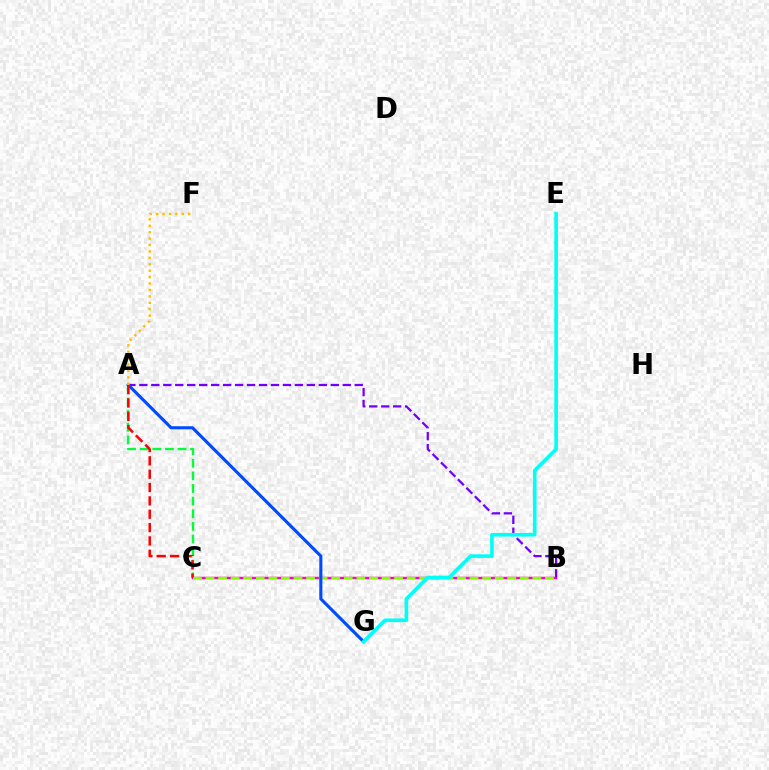{('A', 'C'): [{'color': '#00ff39', 'line_style': 'dashed', 'thickness': 1.71}, {'color': '#ff0000', 'line_style': 'dashed', 'thickness': 1.81}], ('B', 'C'): [{'color': '#ff00cf', 'line_style': 'solid', 'thickness': 1.75}, {'color': '#84ff00', 'line_style': 'dashed', 'thickness': 1.71}], ('A', 'B'): [{'color': '#7200ff', 'line_style': 'dashed', 'thickness': 1.63}], ('A', 'G'): [{'color': '#004bff', 'line_style': 'solid', 'thickness': 2.24}], ('E', 'G'): [{'color': '#00fff6', 'line_style': 'solid', 'thickness': 2.61}], ('A', 'F'): [{'color': '#ffbd00', 'line_style': 'dotted', 'thickness': 1.74}]}